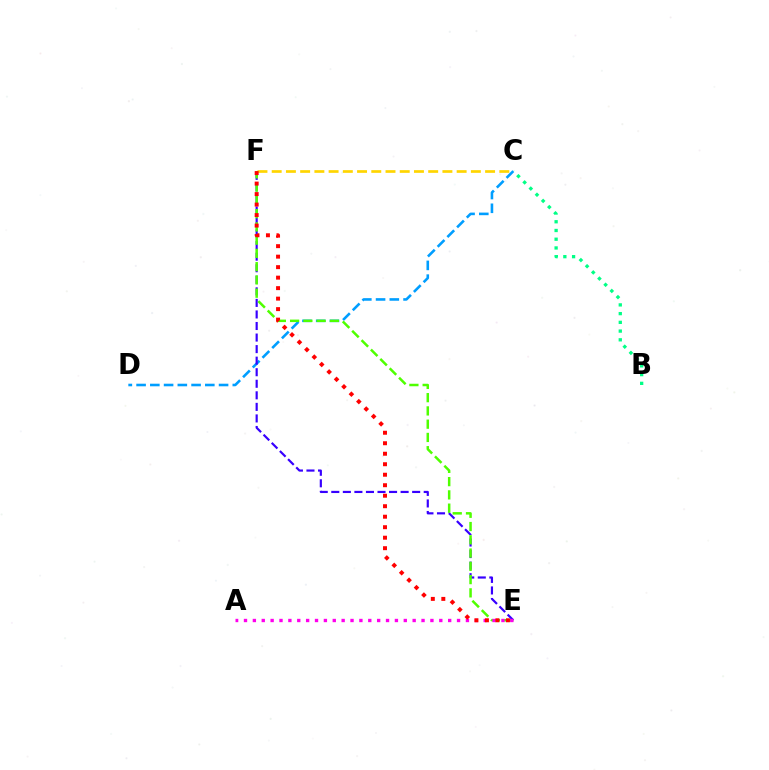{('C', 'F'): [{'color': '#ffd500', 'line_style': 'dashed', 'thickness': 1.93}], ('B', 'C'): [{'color': '#00ff86', 'line_style': 'dotted', 'thickness': 2.37}], ('C', 'D'): [{'color': '#009eff', 'line_style': 'dashed', 'thickness': 1.87}], ('E', 'F'): [{'color': '#3700ff', 'line_style': 'dashed', 'thickness': 1.57}, {'color': '#4fff00', 'line_style': 'dashed', 'thickness': 1.8}, {'color': '#ff0000', 'line_style': 'dotted', 'thickness': 2.85}], ('A', 'E'): [{'color': '#ff00ed', 'line_style': 'dotted', 'thickness': 2.41}]}